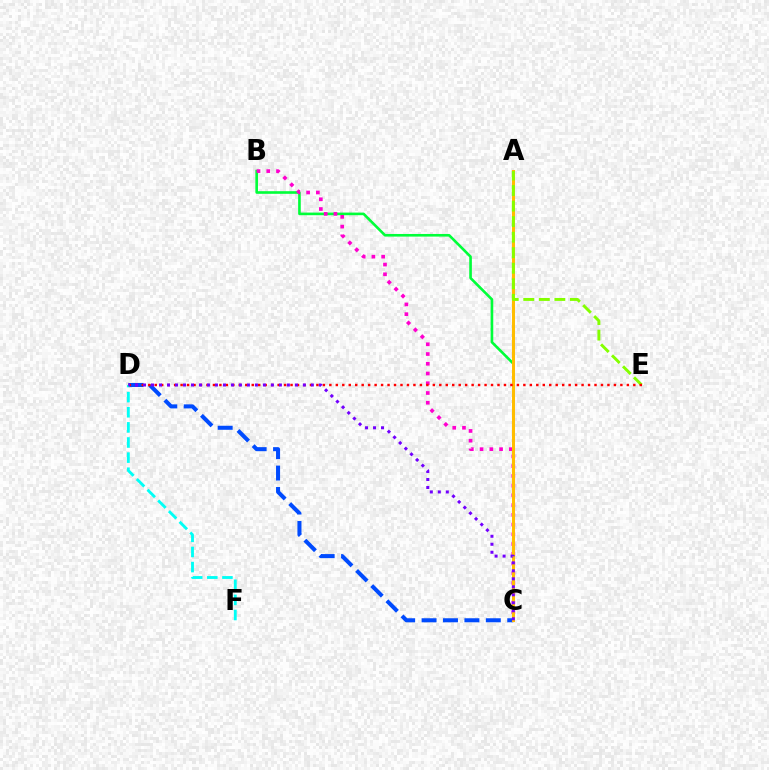{('B', 'C'): [{'color': '#00ff39', 'line_style': 'solid', 'thickness': 1.89}, {'color': '#ff00cf', 'line_style': 'dotted', 'thickness': 2.65}], ('C', 'D'): [{'color': '#004bff', 'line_style': 'dashed', 'thickness': 2.91}, {'color': '#7200ff', 'line_style': 'dotted', 'thickness': 2.17}], ('A', 'C'): [{'color': '#ffbd00', 'line_style': 'solid', 'thickness': 2.17}], ('A', 'E'): [{'color': '#84ff00', 'line_style': 'dashed', 'thickness': 2.11}], ('D', 'F'): [{'color': '#00fff6', 'line_style': 'dashed', 'thickness': 2.05}], ('D', 'E'): [{'color': '#ff0000', 'line_style': 'dotted', 'thickness': 1.76}]}